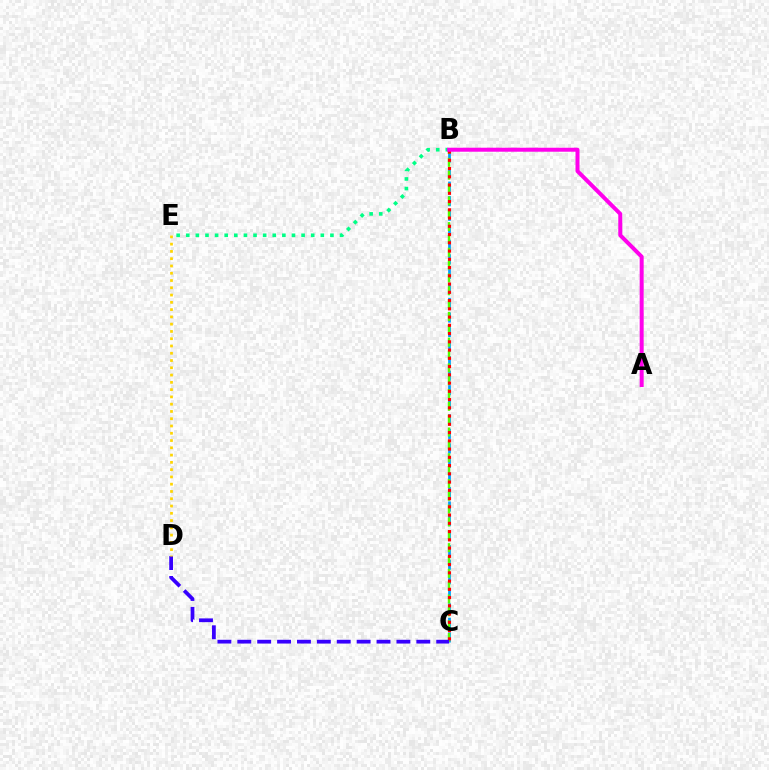{('B', 'C'): [{'color': '#009eff', 'line_style': 'dashed', 'thickness': 1.98}, {'color': '#4fff00', 'line_style': 'dashed', 'thickness': 1.74}, {'color': '#ff0000', 'line_style': 'dotted', 'thickness': 2.24}], ('B', 'E'): [{'color': '#00ff86', 'line_style': 'dotted', 'thickness': 2.61}], ('C', 'D'): [{'color': '#3700ff', 'line_style': 'dashed', 'thickness': 2.7}], ('A', 'B'): [{'color': '#ff00ed', 'line_style': 'solid', 'thickness': 2.88}], ('D', 'E'): [{'color': '#ffd500', 'line_style': 'dotted', 'thickness': 1.98}]}